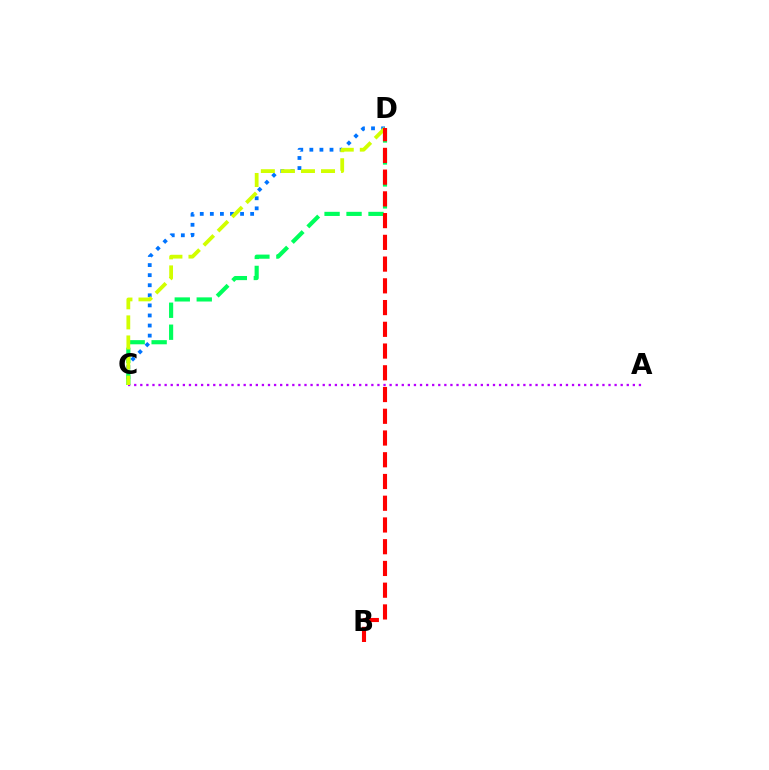{('C', 'D'): [{'color': '#0074ff', 'line_style': 'dotted', 'thickness': 2.74}, {'color': '#00ff5c', 'line_style': 'dashed', 'thickness': 2.98}, {'color': '#d1ff00', 'line_style': 'dashed', 'thickness': 2.72}], ('A', 'C'): [{'color': '#b900ff', 'line_style': 'dotted', 'thickness': 1.65}], ('B', 'D'): [{'color': '#ff0000', 'line_style': 'dashed', 'thickness': 2.95}]}